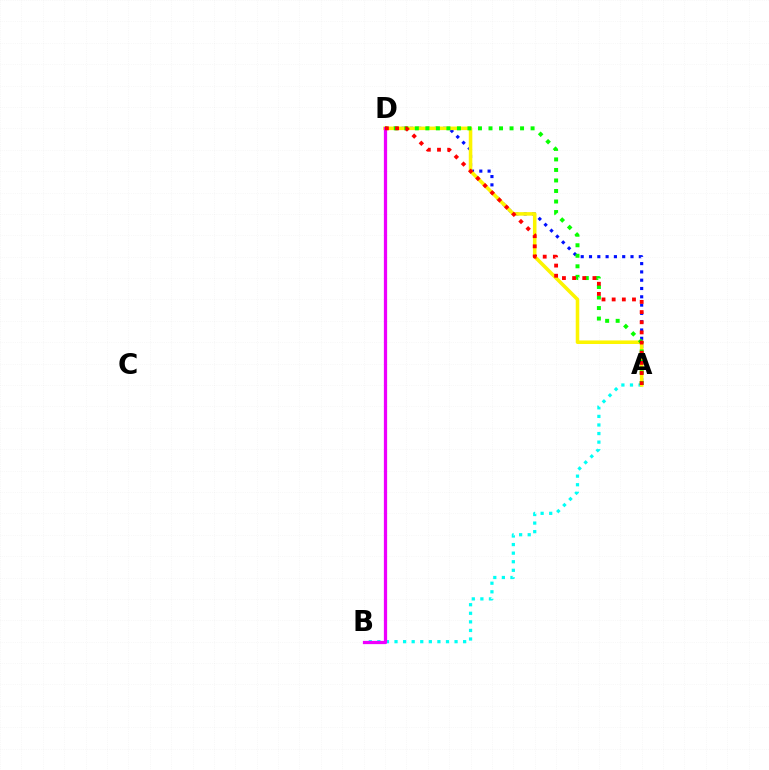{('A', 'D'): [{'color': '#0010ff', 'line_style': 'dotted', 'thickness': 2.25}, {'color': '#fcf500', 'line_style': 'solid', 'thickness': 2.55}, {'color': '#08ff00', 'line_style': 'dotted', 'thickness': 2.86}, {'color': '#ff0000', 'line_style': 'dotted', 'thickness': 2.76}], ('A', 'B'): [{'color': '#00fff6', 'line_style': 'dotted', 'thickness': 2.33}], ('B', 'D'): [{'color': '#ee00ff', 'line_style': 'solid', 'thickness': 2.34}]}